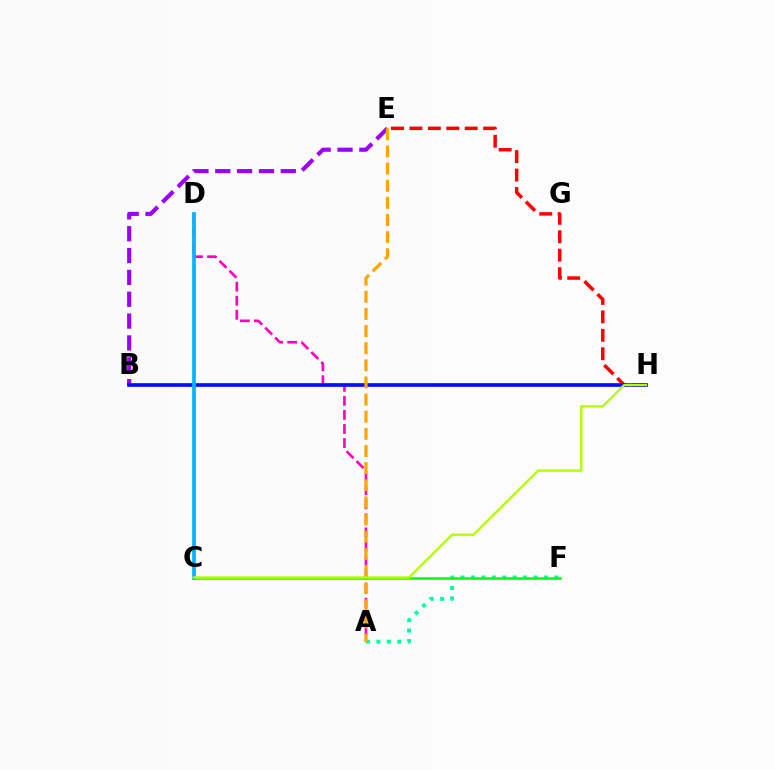{('B', 'E'): [{'color': '#9b00ff', 'line_style': 'dashed', 'thickness': 2.97}], ('E', 'H'): [{'color': '#ff0000', 'line_style': 'dashed', 'thickness': 2.5}], ('A', 'D'): [{'color': '#ff00bd', 'line_style': 'dashed', 'thickness': 1.91}], ('B', 'H'): [{'color': '#0010ff', 'line_style': 'solid', 'thickness': 2.65}], ('A', 'F'): [{'color': '#00ff9d', 'line_style': 'dotted', 'thickness': 2.84}], ('A', 'E'): [{'color': '#ffa500', 'line_style': 'dashed', 'thickness': 2.33}], ('C', 'F'): [{'color': '#08ff00', 'line_style': 'solid', 'thickness': 1.81}], ('C', 'D'): [{'color': '#00b5ff', 'line_style': 'solid', 'thickness': 2.68}], ('C', 'H'): [{'color': '#b3ff00', 'line_style': 'solid', 'thickness': 1.71}]}